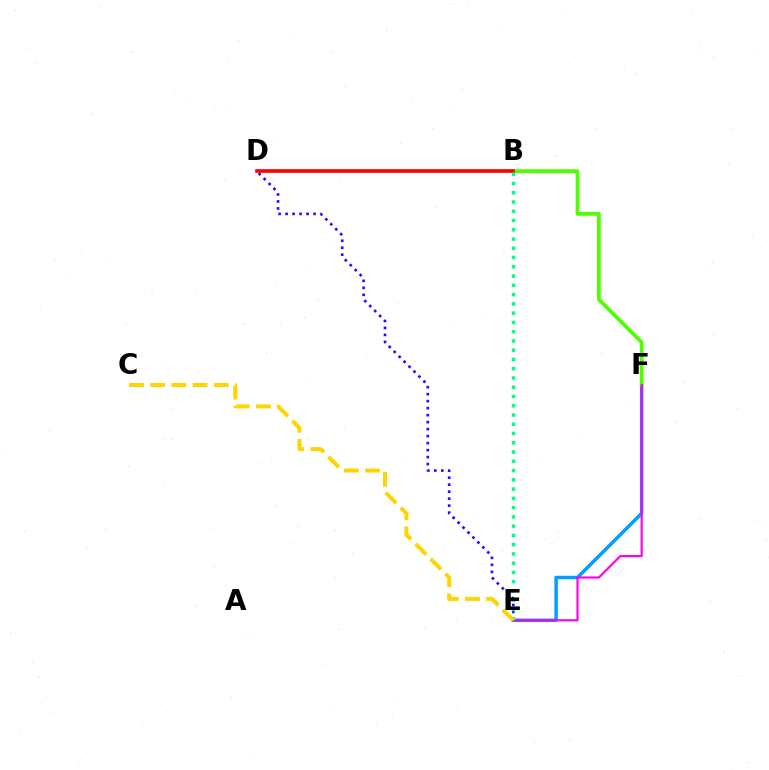{('E', 'F'): [{'color': '#009eff', 'line_style': 'solid', 'thickness': 2.5}, {'color': '#ff00ed', 'line_style': 'solid', 'thickness': 1.58}], ('B', 'F'): [{'color': '#4fff00', 'line_style': 'solid', 'thickness': 2.7}], ('D', 'E'): [{'color': '#3700ff', 'line_style': 'dotted', 'thickness': 1.9}], ('B', 'D'): [{'color': '#ff0000', 'line_style': 'solid', 'thickness': 2.63}], ('B', 'E'): [{'color': '#00ff86', 'line_style': 'dotted', 'thickness': 2.52}], ('C', 'E'): [{'color': '#ffd500', 'line_style': 'dashed', 'thickness': 2.88}]}